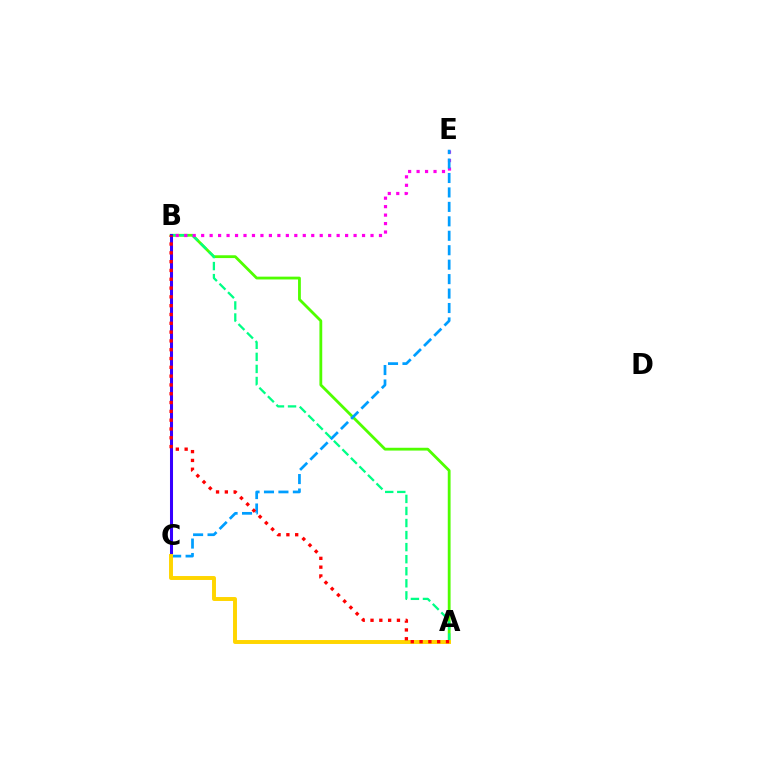{('A', 'B'): [{'color': '#4fff00', 'line_style': 'solid', 'thickness': 2.02}, {'color': '#00ff86', 'line_style': 'dashed', 'thickness': 1.64}, {'color': '#ff0000', 'line_style': 'dotted', 'thickness': 2.39}], ('B', 'E'): [{'color': '#ff00ed', 'line_style': 'dotted', 'thickness': 2.3}], ('B', 'C'): [{'color': '#3700ff', 'line_style': 'solid', 'thickness': 2.19}], ('C', 'E'): [{'color': '#009eff', 'line_style': 'dashed', 'thickness': 1.96}], ('A', 'C'): [{'color': '#ffd500', 'line_style': 'solid', 'thickness': 2.84}]}